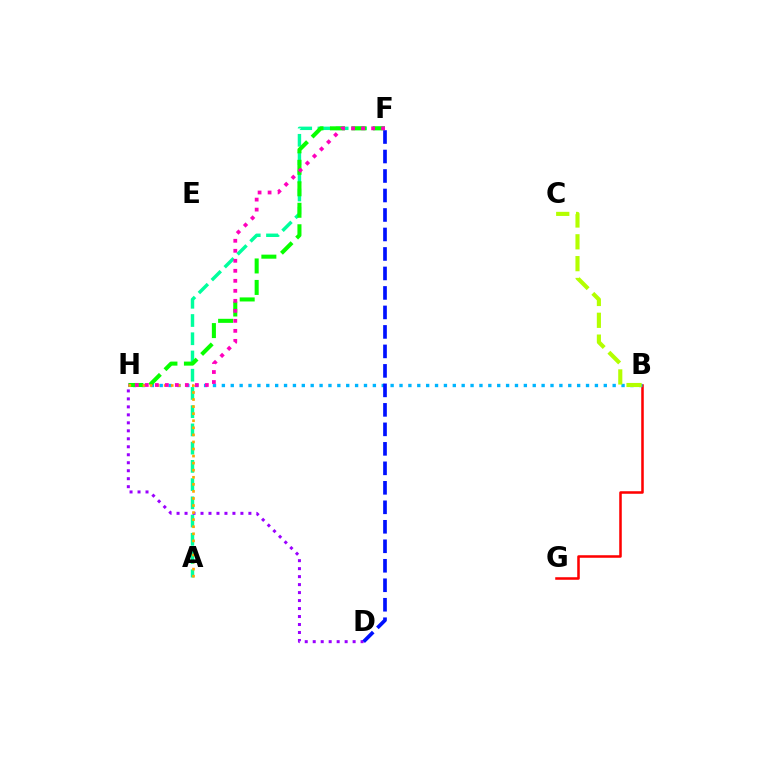{('B', 'G'): [{'color': '#ff0000', 'line_style': 'solid', 'thickness': 1.83}], ('A', 'F'): [{'color': '#00ff9d', 'line_style': 'dashed', 'thickness': 2.48}], ('B', 'H'): [{'color': '#00b5ff', 'line_style': 'dotted', 'thickness': 2.41}], ('F', 'H'): [{'color': '#08ff00', 'line_style': 'dashed', 'thickness': 2.92}, {'color': '#ff00bd', 'line_style': 'dotted', 'thickness': 2.72}], ('D', 'H'): [{'color': '#9b00ff', 'line_style': 'dotted', 'thickness': 2.17}], ('B', 'C'): [{'color': '#b3ff00', 'line_style': 'dashed', 'thickness': 2.97}], ('A', 'H'): [{'color': '#ffa500', 'line_style': 'dotted', 'thickness': 1.92}], ('D', 'F'): [{'color': '#0010ff', 'line_style': 'dashed', 'thickness': 2.65}]}